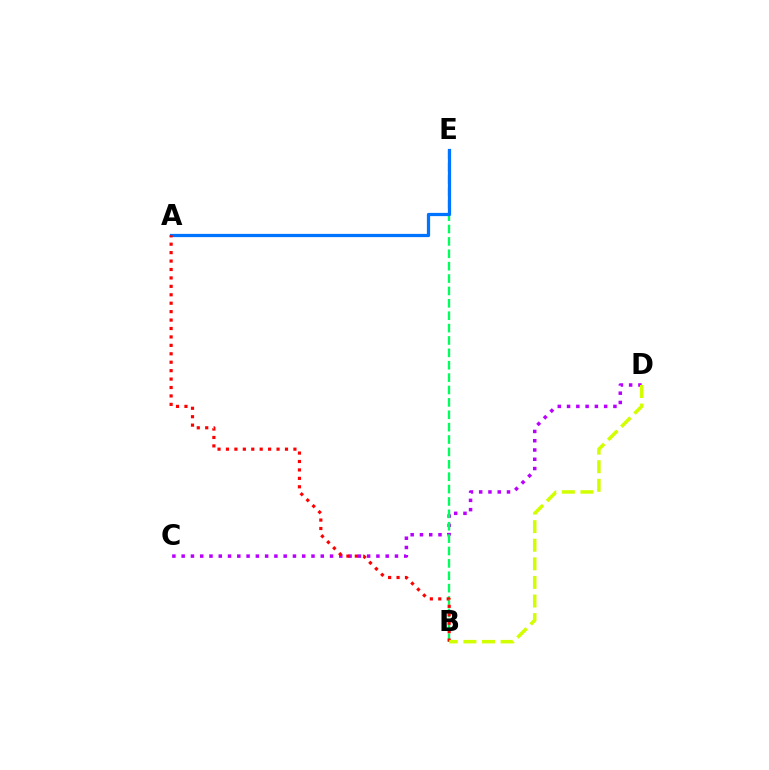{('C', 'D'): [{'color': '#b900ff', 'line_style': 'dotted', 'thickness': 2.52}], ('B', 'E'): [{'color': '#00ff5c', 'line_style': 'dashed', 'thickness': 1.68}], ('A', 'E'): [{'color': '#0074ff', 'line_style': 'solid', 'thickness': 2.34}], ('A', 'B'): [{'color': '#ff0000', 'line_style': 'dotted', 'thickness': 2.29}], ('B', 'D'): [{'color': '#d1ff00', 'line_style': 'dashed', 'thickness': 2.53}]}